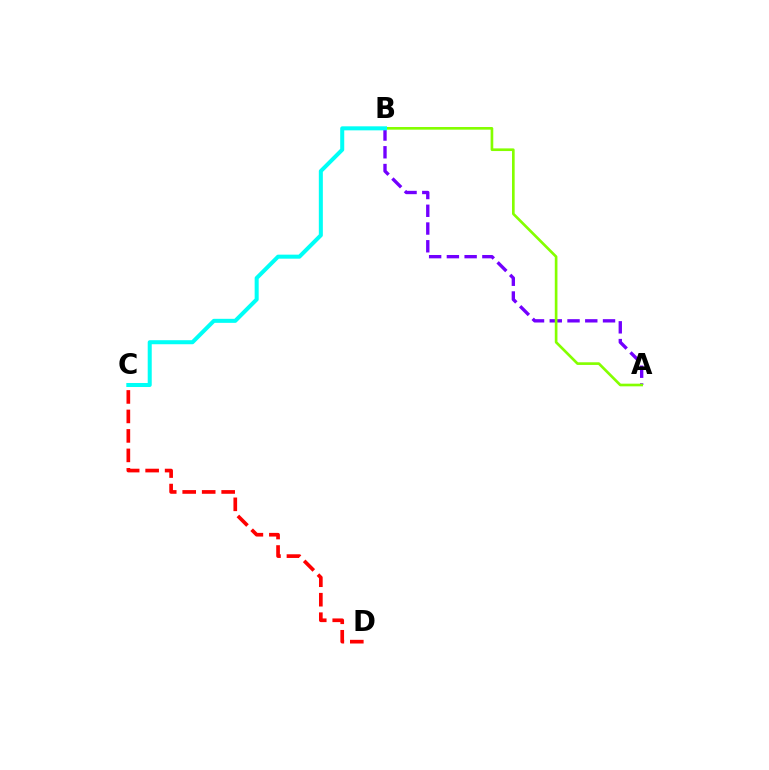{('A', 'B'): [{'color': '#7200ff', 'line_style': 'dashed', 'thickness': 2.41}, {'color': '#84ff00', 'line_style': 'solid', 'thickness': 1.91}], ('C', 'D'): [{'color': '#ff0000', 'line_style': 'dashed', 'thickness': 2.65}], ('B', 'C'): [{'color': '#00fff6', 'line_style': 'solid', 'thickness': 2.9}]}